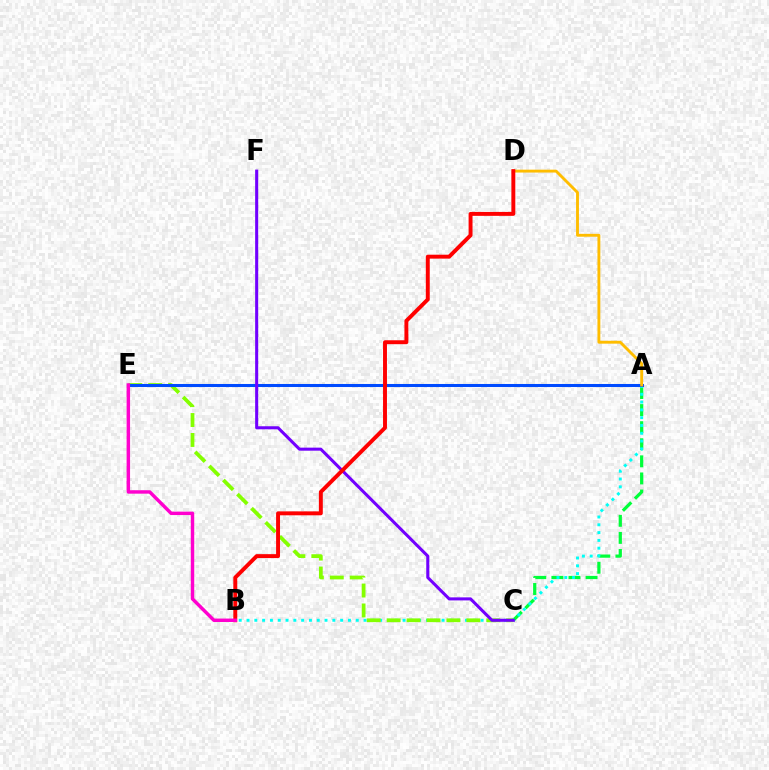{('A', 'C'): [{'color': '#00ff39', 'line_style': 'dashed', 'thickness': 2.32}], ('A', 'B'): [{'color': '#00fff6', 'line_style': 'dotted', 'thickness': 2.12}], ('C', 'E'): [{'color': '#84ff00', 'line_style': 'dashed', 'thickness': 2.71}], ('A', 'E'): [{'color': '#004bff', 'line_style': 'solid', 'thickness': 2.19}], ('C', 'F'): [{'color': '#7200ff', 'line_style': 'solid', 'thickness': 2.2}], ('A', 'D'): [{'color': '#ffbd00', 'line_style': 'solid', 'thickness': 2.07}], ('B', 'D'): [{'color': '#ff0000', 'line_style': 'solid', 'thickness': 2.83}], ('B', 'E'): [{'color': '#ff00cf', 'line_style': 'solid', 'thickness': 2.48}]}